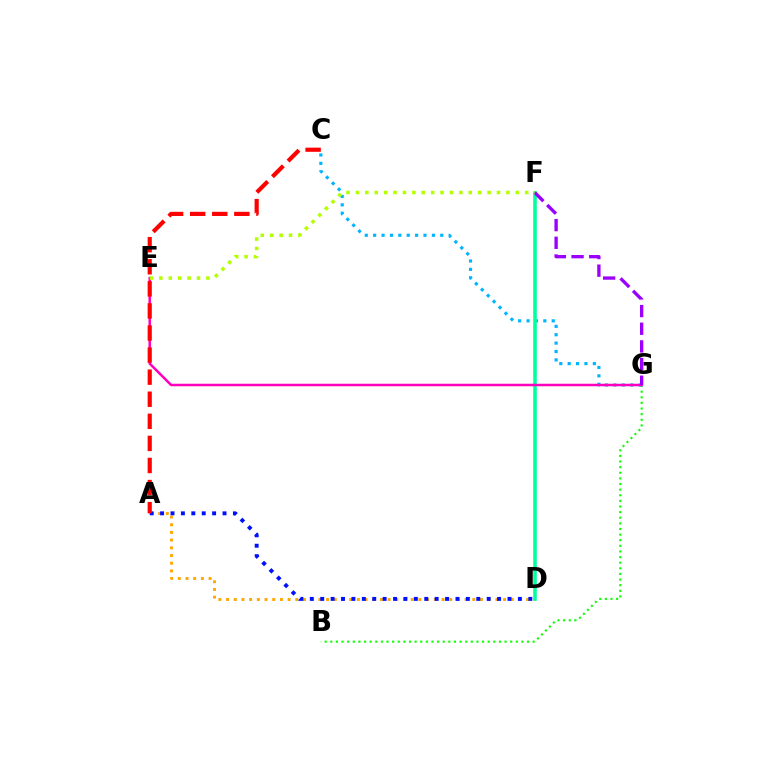{('A', 'D'): [{'color': '#ffa500', 'line_style': 'dotted', 'thickness': 2.09}, {'color': '#0010ff', 'line_style': 'dotted', 'thickness': 2.83}], ('B', 'G'): [{'color': '#08ff00', 'line_style': 'dotted', 'thickness': 1.53}], ('C', 'G'): [{'color': '#00b5ff', 'line_style': 'dotted', 'thickness': 2.28}], ('D', 'F'): [{'color': '#00ff9d', 'line_style': 'solid', 'thickness': 2.55}], ('E', 'G'): [{'color': '#ff00bd', 'line_style': 'solid', 'thickness': 1.81}], ('F', 'G'): [{'color': '#9b00ff', 'line_style': 'dashed', 'thickness': 2.4}], ('E', 'F'): [{'color': '#b3ff00', 'line_style': 'dotted', 'thickness': 2.55}], ('A', 'C'): [{'color': '#ff0000', 'line_style': 'dashed', 'thickness': 3.0}]}